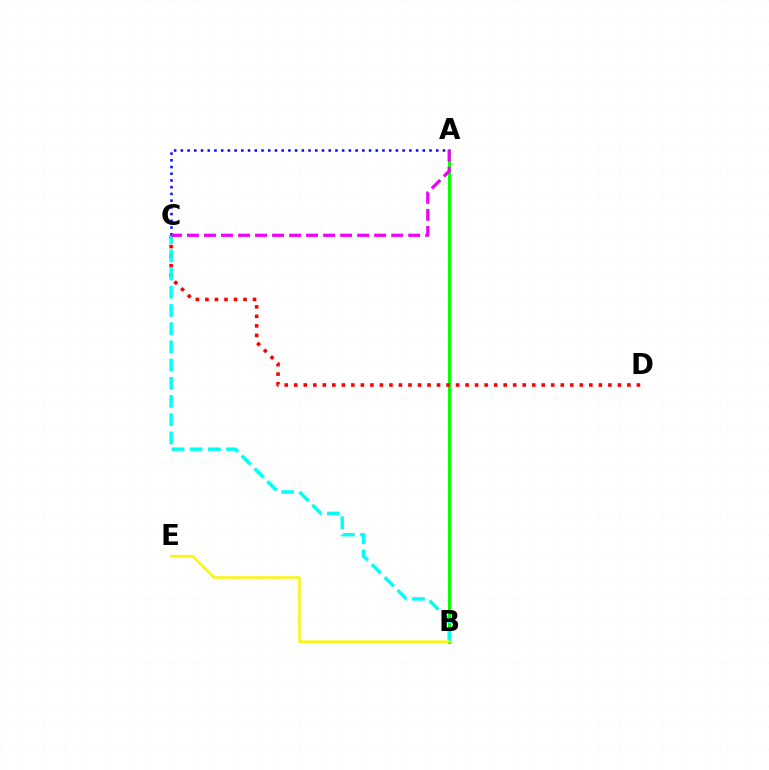{('A', 'B'): [{'color': '#08ff00', 'line_style': 'solid', 'thickness': 2.12}], ('C', 'D'): [{'color': '#ff0000', 'line_style': 'dotted', 'thickness': 2.59}], ('B', 'C'): [{'color': '#00fff6', 'line_style': 'dashed', 'thickness': 2.47}], ('A', 'C'): [{'color': '#0010ff', 'line_style': 'dotted', 'thickness': 1.83}, {'color': '#ee00ff', 'line_style': 'dashed', 'thickness': 2.31}], ('B', 'E'): [{'color': '#fcf500', 'line_style': 'solid', 'thickness': 1.76}]}